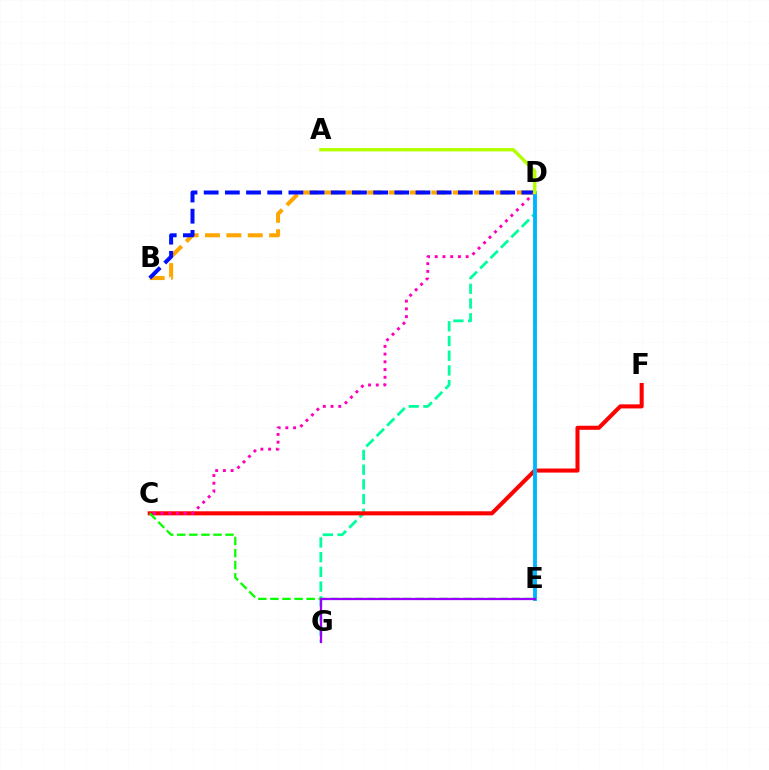{('B', 'D'): [{'color': '#ffa500', 'line_style': 'dashed', 'thickness': 2.9}, {'color': '#0010ff', 'line_style': 'dashed', 'thickness': 2.88}], ('D', 'G'): [{'color': '#00ff9d', 'line_style': 'dashed', 'thickness': 2.0}], ('C', 'F'): [{'color': '#ff0000', 'line_style': 'solid', 'thickness': 2.92}], ('C', 'D'): [{'color': '#ff00bd', 'line_style': 'dotted', 'thickness': 2.1}], ('C', 'E'): [{'color': '#08ff00', 'line_style': 'dashed', 'thickness': 1.64}], ('D', 'E'): [{'color': '#00b5ff', 'line_style': 'solid', 'thickness': 2.77}], ('E', 'G'): [{'color': '#9b00ff', 'line_style': 'solid', 'thickness': 1.62}], ('A', 'D'): [{'color': '#b3ff00', 'line_style': 'solid', 'thickness': 2.44}]}